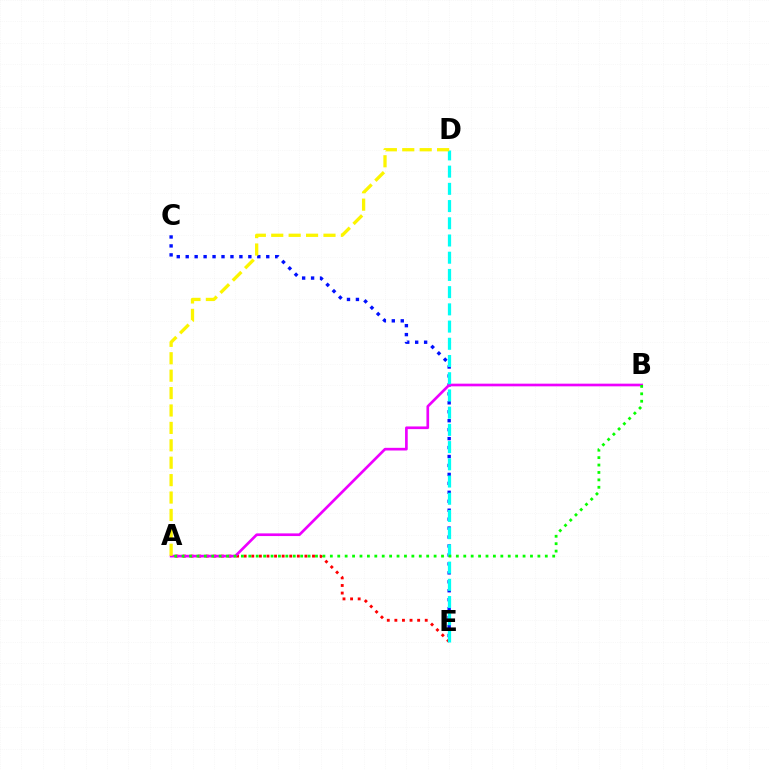{('C', 'E'): [{'color': '#0010ff', 'line_style': 'dotted', 'thickness': 2.43}], ('A', 'E'): [{'color': '#ff0000', 'line_style': 'dotted', 'thickness': 2.06}], ('A', 'B'): [{'color': '#ee00ff', 'line_style': 'solid', 'thickness': 1.93}, {'color': '#08ff00', 'line_style': 'dotted', 'thickness': 2.01}], ('D', 'E'): [{'color': '#00fff6', 'line_style': 'dashed', 'thickness': 2.34}], ('A', 'D'): [{'color': '#fcf500', 'line_style': 'dashed', 'thickness': 2.37}]}